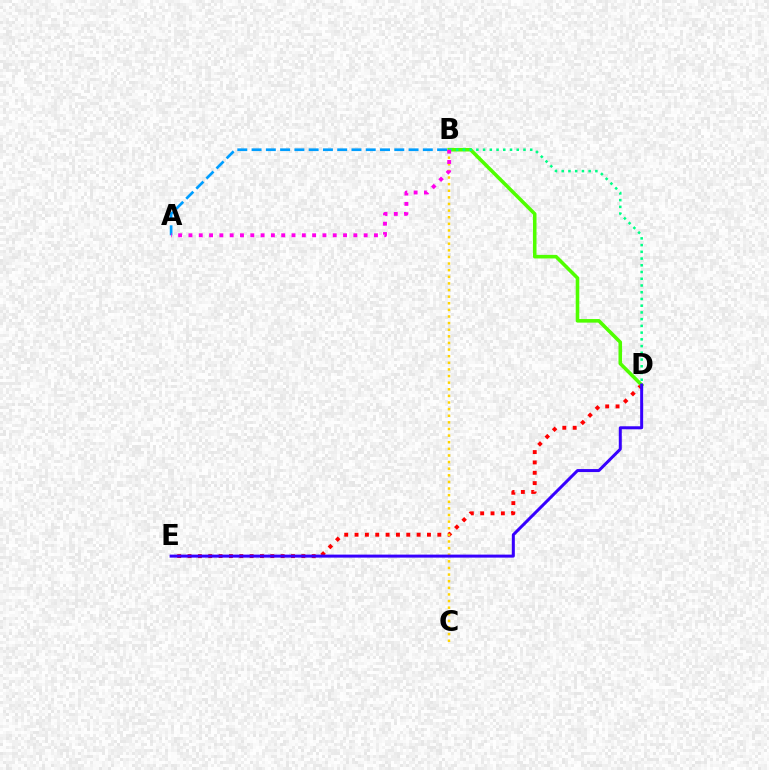{('D', 'E'): [{'color': '#ff0000', 'line_style': 'dotted', 'thickness': 2.81}, {'color': '#3700ff', 'line_style': 'solid', 'thickness': 2.16}], ('B', 'D'): [{'color': '#4fff00', 'line_style': 'solid', 'thickness': 2.57}, {'color': '#00ff86', 'line_style': 'dotted', 'thickness': 1.83}], ('B', 'C'): [{'color': '#ffd500', 'line_style': 'dotted', 'thickness': 1.8}], ('A', 'B'): [{'color': '#009eff', 'line_style': 'dashed', 'thickness': 1.94}, {'color': '#ff00ed', 'line_style': 'dotted', 'thickness': 2.8}]}